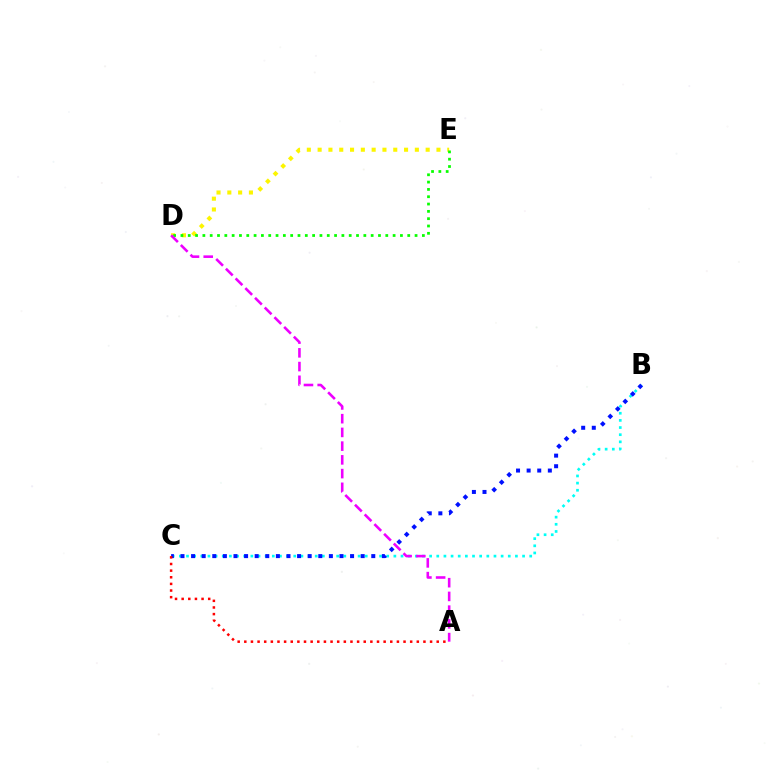{('D', 'E'): [{'color': '#fcf500', 'line_style': 'dotted', 'thickness': 2.94}, {'color': '#08ff00', 'line_style': 'dotted', 'thickness': 1.99}], ('B', 'C'): [{'color': '#00fff6', 'line_style': 'dotted', 'thickness': 1.94}, {'color': '#0010ff', 'line_style': 'dotted', 'thickness': 2.88}], ('A', 'C'): [{'color': '#ff0000', 'line_style': 'dotted', 'thickness': 1.8}], ('A', 'D'): [{'color': '#ee00ff', 'line_style': 'dashed', 'thickness': 1.86}]}